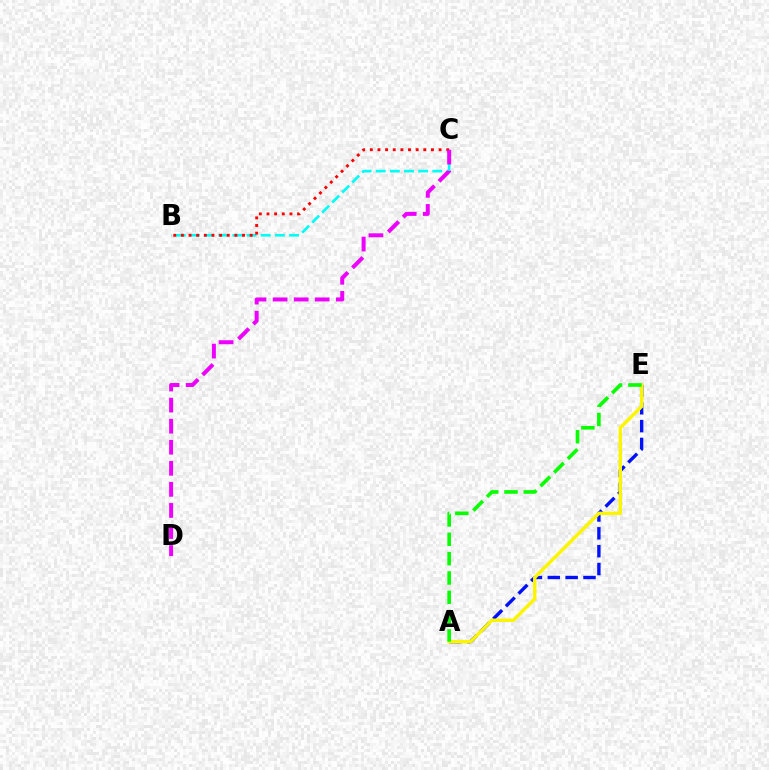{('B', 'C'): [{'color': '#00fff6', 'line_style': 'dashed', 'thickness': 1.92}, {'color': '#ff0000', 'line_style': 'dotted', 'thickness': 2.08}], ('A', 'E'): [{'color': '#0010ff', 'line_style': 'dashed', 'thickness': 2.43}, {'color': '#fcf500', 'line_style': 'solid', 'thickness': 2.45}, {'color': '#08ff00', 'line_style': 'dashed', 'thickness': 2.63}], ('C', 'D'): [{'color': '#ee00ff', 'line_style': 'dashed', 'thickness': 2.86}]}